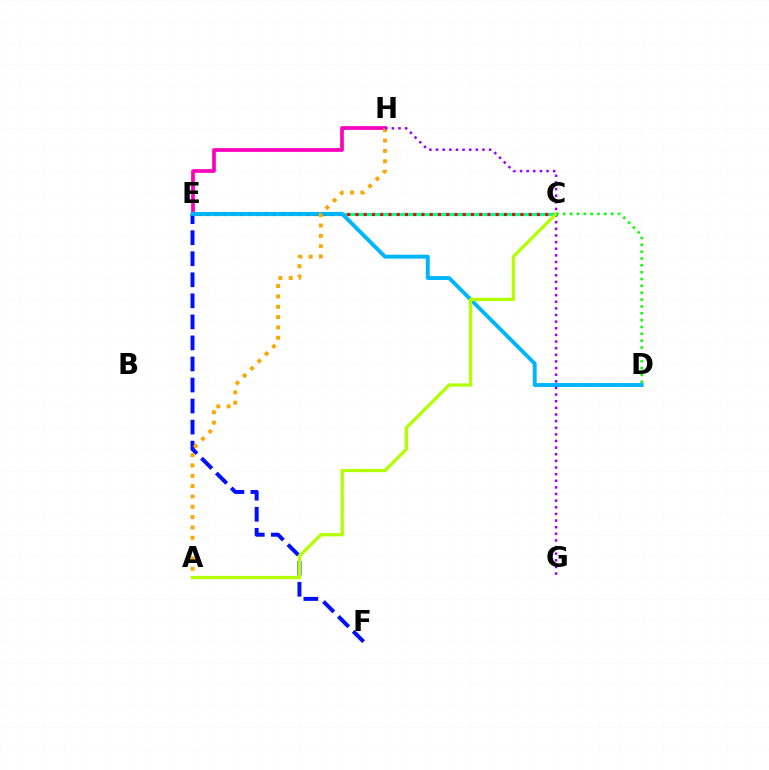{('C', 'E'): [{'color': '#00ff9d', 'line_style': 'solid', 'thickness': 2.31}, {'color': '#ff0000', 'line_style': 'dotted', 'thickness': 2.24}], ('E', 'H'): [{'color': '#ff00bd', 'line_style': 'solid', 'thickness': 2.68}], ('E', 'F'): [{'color': '#0010ff', 'line_style': 'dashed', 'thickness': 2.86}], ('D', 'E'): [{'color': '#00b5ff', 'line_style': 'solid', 'thickness': 2.81}], ('A', 'H'): [{'color': '#ffa500', 'line_style': 'dotted', 'thickness': 2.81}], ('G', 'H'): [{'color': '#9b00ff', 'line_style': 'dotted', 'thickness': 1.8}], ('A', 'C'): [{'color': '#b3ff00', 'line_style': 'solid', 'thickness': 2.36}], ('C', 'D'): [{'color': '#08ff00', 'line_style': 'dotted', 'thickness': 1.86}]}